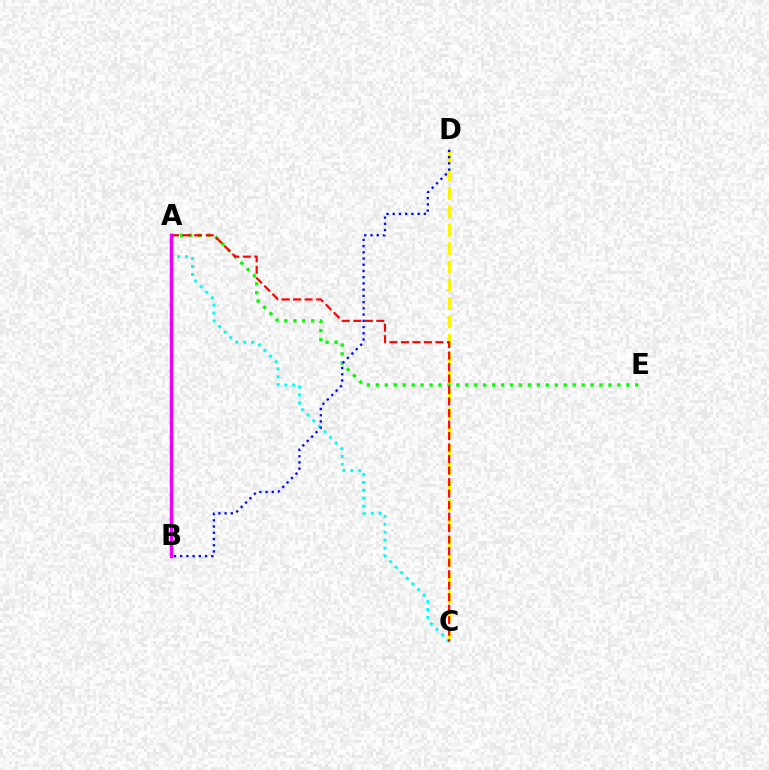{('A', 'C'): [{'color': '#00fff6', 'line_style': 'dotted', 'thickness': 2.15}, {'color': '#ff0000', 'line_style': 'dashed', 'thickness': 1.56}], ('C', 'D'): [{'color': '#fcf500', 'line_style': 'dashed', 'thickness': 2.49}], ('A', 'E'): [{'color': '#08ff00', 'line_style': 'dotted', 'thickness': 2.43}], ('B', 'D'): [{'color': '#0010ff', 'line_style': 'dotted', 'thickness': 1.69}], ('A', 'B'): [{'color': '#ee00ff', 'line_style': 'solid', 'thickness': 2.5}]}